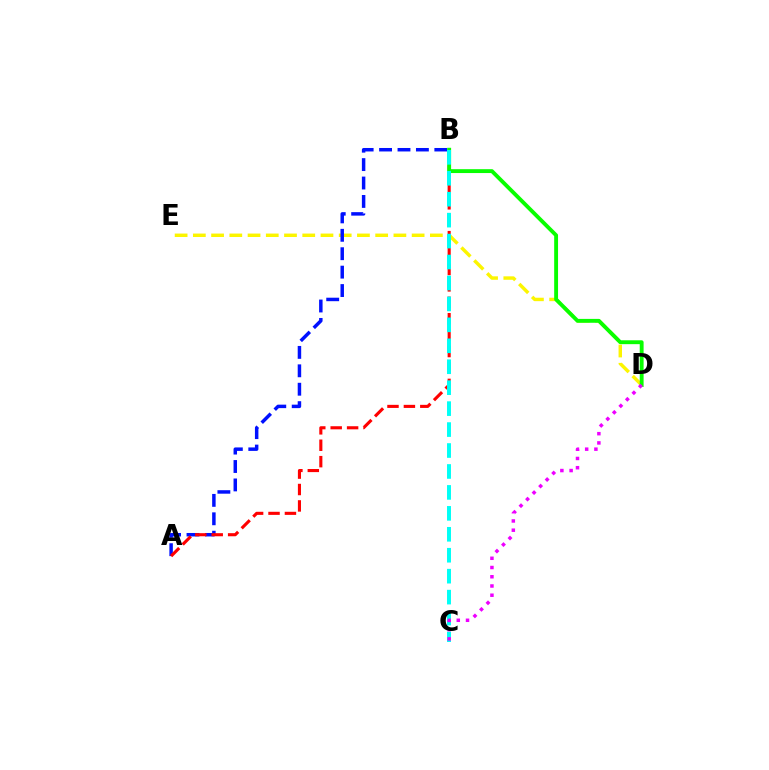{('D', 'E'): [{'color': '#fcf500', 'line_style': 'dashed', 'thickness': 2.48}], ('A', 'B'): [{'color': '#0010ff', 'line_style': 'dashed', 'thickness': 2.5}, {'color': '#ff0000', 'line_style': 'dashed', 'thickness': 2.23}], ('B', 'D'): [{'color': '#08ff00', 'line_style': 'solid', 'thickness': 2.79}], ('B', 'C'): [{'color': '#00fff6', 'line_style': 'dashed', 'thickness': 2.85}], ('C', 'D'): [{'color': '#ee00ff', 'line_style': 'dotted', 'thickness': 2.51}]}